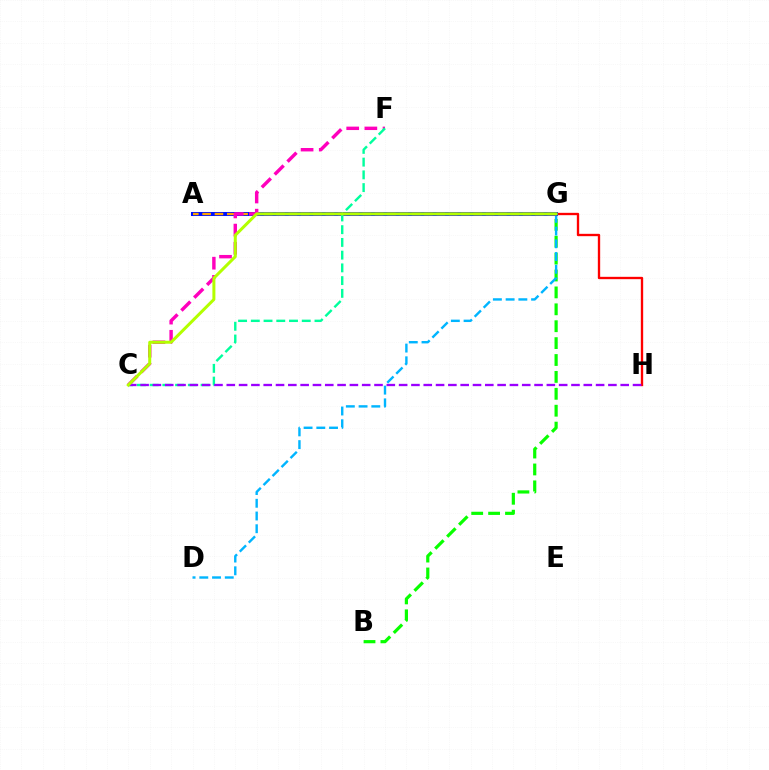{('G', 'H'): [{'color': '#ff0000', 'line_style': 'solid', 'thickness': 1.69}], ('B', 'G'): [{'color': '#08ff00', 'line_style': 'dashed', 'thickness': 2.3}], ('D', 'G'): [{'color': '#00b5ff', 'line_style': 'dashed', 'thickness': 1.73}], ('A', 'G'): [{'color': '#0010ff', 'line_style': 'solid', 'thickness': 2.9}, {'color': '#ffa500', 'line_style': 'dashed', 'thickness': 1.67}], ('C', 'F'): [{'color': '#ff00bd', 'line_style': 'dashed', 'thickness': 2.47}, {'color': '#00ff9d', 'line_style': 'dashed', 'thickness': 1.73}], ('C', 'H'): [{'color': '#9b00ff', 'line_style': 'dashed', 'thickness': 1.67}], ('C', 'G'): [{'color': '#b3ff00', 'line_style': 'solid', 'thickness': 2.17}]}